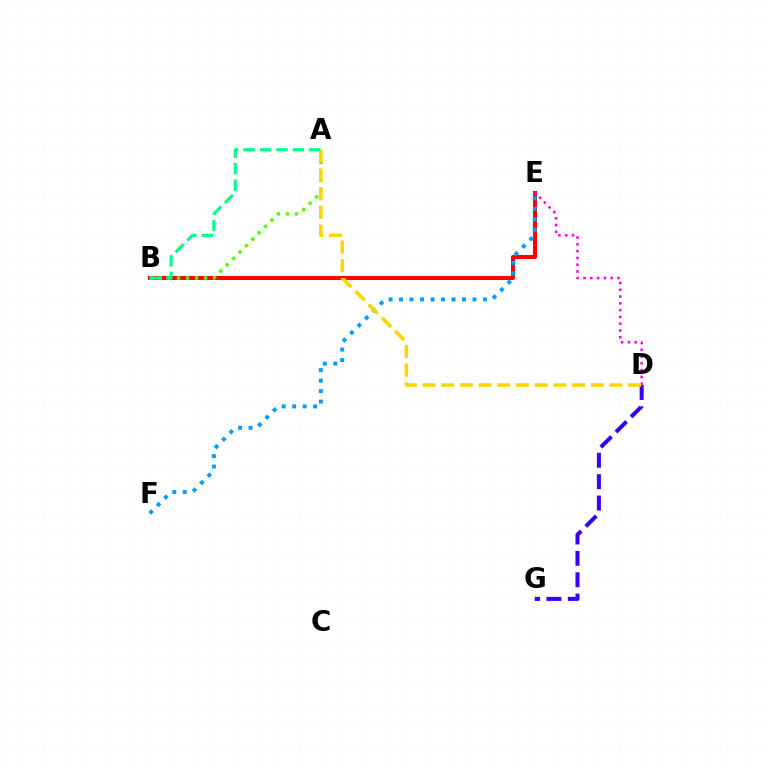{('D', 'G'): [{'color': '#3700ff', 'line_style': 'dashed', 'thickness': 2.9}], ('B', 'E'): [{'color': '#ff0000', 'line_style': 'solid', 'thickness': 2.91}], ('E', 'F'): [{'color': '#009eff', 'line_style': 'dotted', 'thickness': 2.85}], ('A', 'B'): [{'color': '#4fff00', 'line_style': 'dotted', 'thickness': 2.45}, {'color': '#00ff86', 'line_style': 'dashed', 'thickness': 2.23}], ('D', 'E'): [{'color': '#ff00ed', 'line_style': 'dotted', 'thickness': 1.84}], ('A', 'D'): [{'color': '#ffd500', 'line_style': 'dashed', 'thickness': 2.54}]}